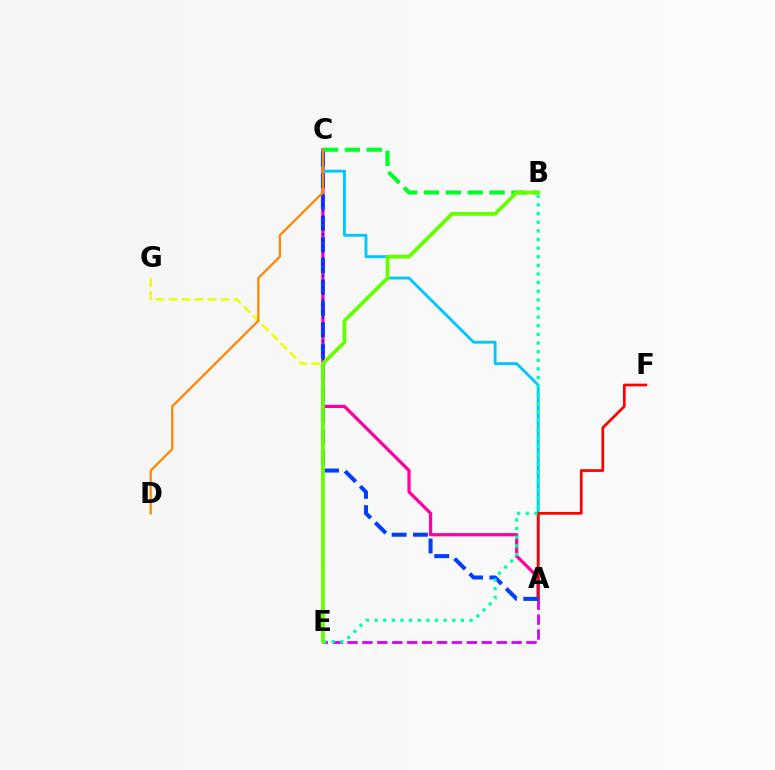{('E', 'G'): [{'color': '#eeff00', 'line_style': 'dashed', 'thickness': 1.77}], ('A', 'E'): [{'color': '#d600ff', 'line_style': 'dashed', 'thickness': 2.03}], ('A', 'C'): [{'color': '#ff00a0', 'line_style': 'solid', 'thickness': 2.33}, {'color': '#00c7ff', 'line_style': 'solid', 'thickness': 2.05}, {'color': '#003fff', 'line_style': 'dashed', 'thickness': 2.9}], ('B', 'C'): [{'color': '#00ff27', 'line_style': 'dashed', 'thickness': 2.97}], ('A', 'F'): [{'color': '#ff0000', 'line_style': 'solid', 'thickness': 1.96}], ('C', 'E'): [{'color': '#4f00ff', 'line_style': 'dotted', 'thickness': 1.61}], ('B', 'E'): [{'color': '#00ffaf', 'line_style': 'dotted', 'thickness': 2.34}, {'color': '#66ff00', 'line_style': 'solid', 'thickness': 2.7}], ('C', 'D'): [{'color': '#ff8800', 'line_style': 'solid', 'thickness': 1.65}]}